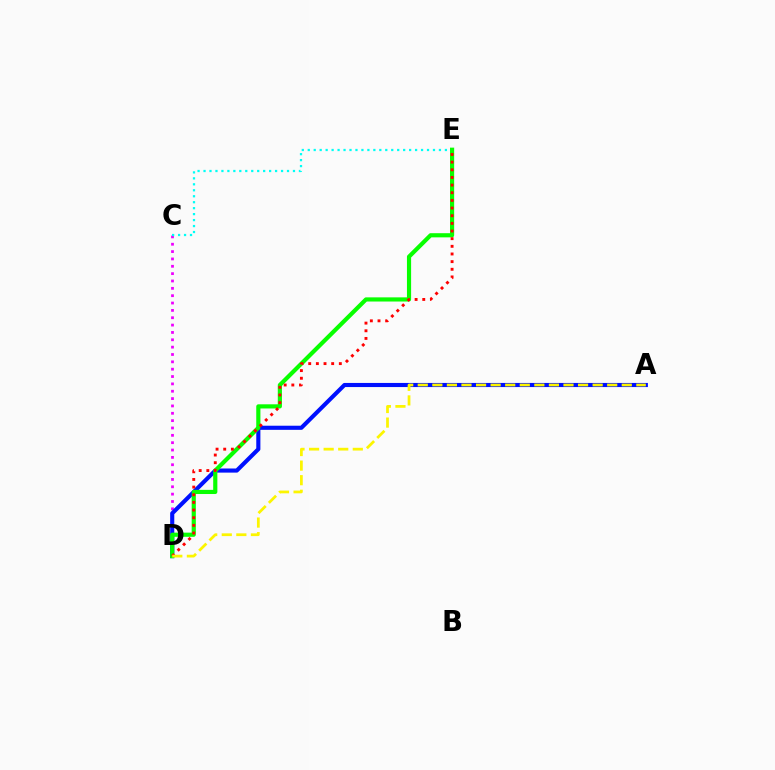{('C', 'D'): [{'color': '#ee00ff', 'line_style': 'dotted', 'thickness': 2.0}], ('C', 'E'): [{'color': '#00fff6', 'line_style': 'dotted', 'thickness': 1.62}], ('A', 'D'): [{'color': '#0010ff', 'line_style': 'solid', 'thickness': 2.96}, {'color': '#fcf500', 'line_style': 'dashed', 'thickness': 1.98}], ('D', 'E'): [{'color': '#08ff00', 'line_style': 'solid', 'thickness': 3.0}, {'color': '#ff0000', 'line_style': 'dotted', 'thickness': 2.08}]}